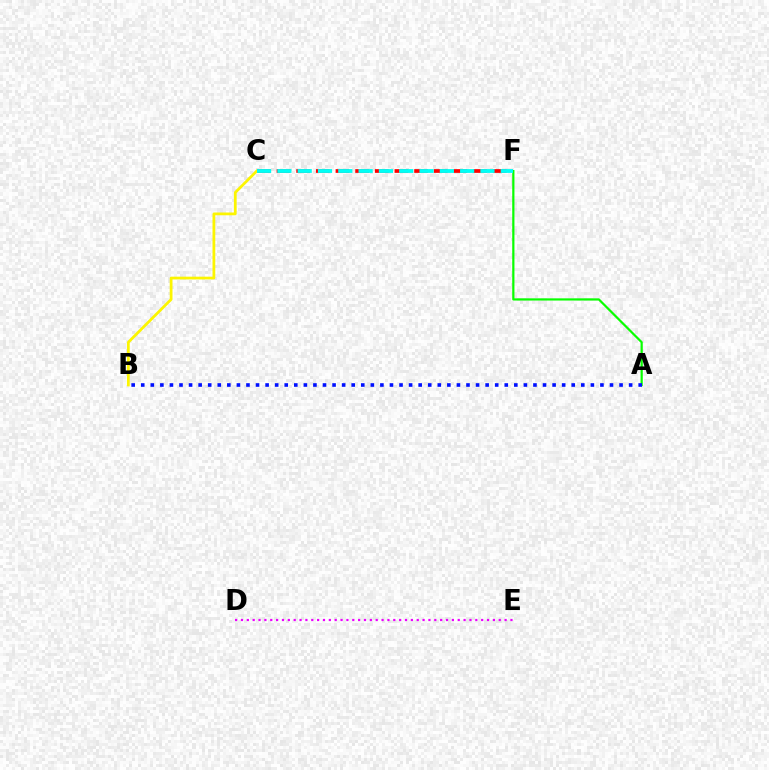{('D', 'E'): [{'color': '#ee00ff', 'line_style': 'dotted', 'thickness': 1.59}], ('A', 'F'): [{'color': '#08ff00', 'line_style': 'solid', 'thickness': 1.6}], ('C', 'F'): [{'color': '#ff0000', 'line_style': 'dashed', 'thickness': 2.67}, {'color': '#00fff6', 'line_style': 'dashed', 'thickness': 2.76}], ('A', 'B'): [{'color': '#0010ff', 'line_style': 'dotted', 'thickness': 2.6}], ('B', 'C'): [{'color': '#fcf500', 'line_style': 'solid', 'thickness': 1.99}]}